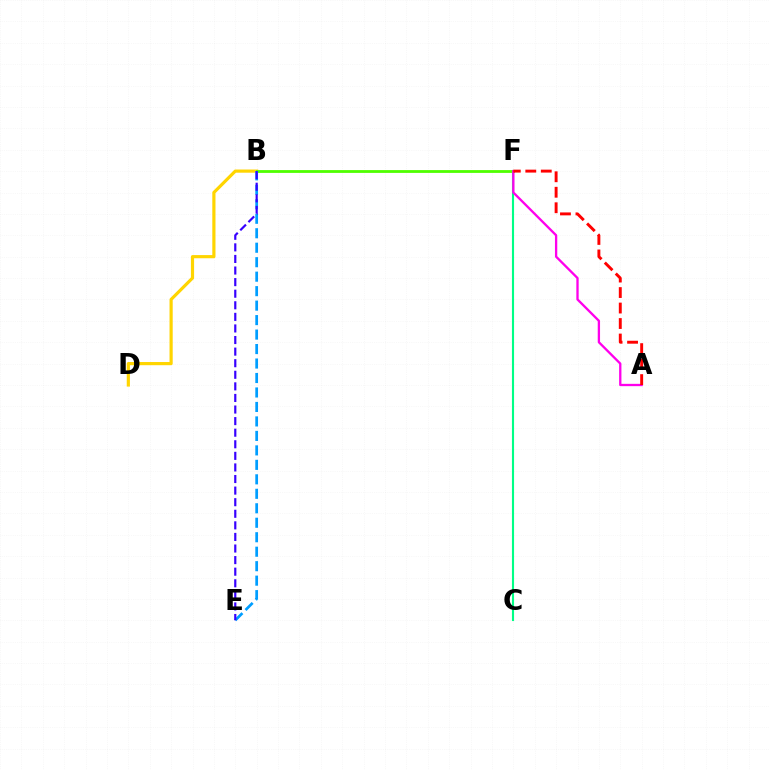{('C', 'F'): [{'color': '#00ff86', 'line_style': 'solid', 'thickness': 1.52}], ('B', 'D'): [{'color': '#ffd500', 'line_style': 'solid', 'thickness': 2.29}], ('B', 'F'): [{'color': '#4fff00', 'line_style': 'solid', 'thickness': 2.01}], ('B', 'E'): [{'color': '#009eff', 'line_style': 'dashed', 'thickness': 1.97}, {'color': '#3700ff', 'line_style': 'dashed', 'thickness': 1.57}], ('A', 'F'): [{'color': '#ff00ed', 'line_style': 'solid', 'thickness': 1.67}, {'color': '#ff0000', 'line_style': 'dashed', 'thickness': 2.1}]}